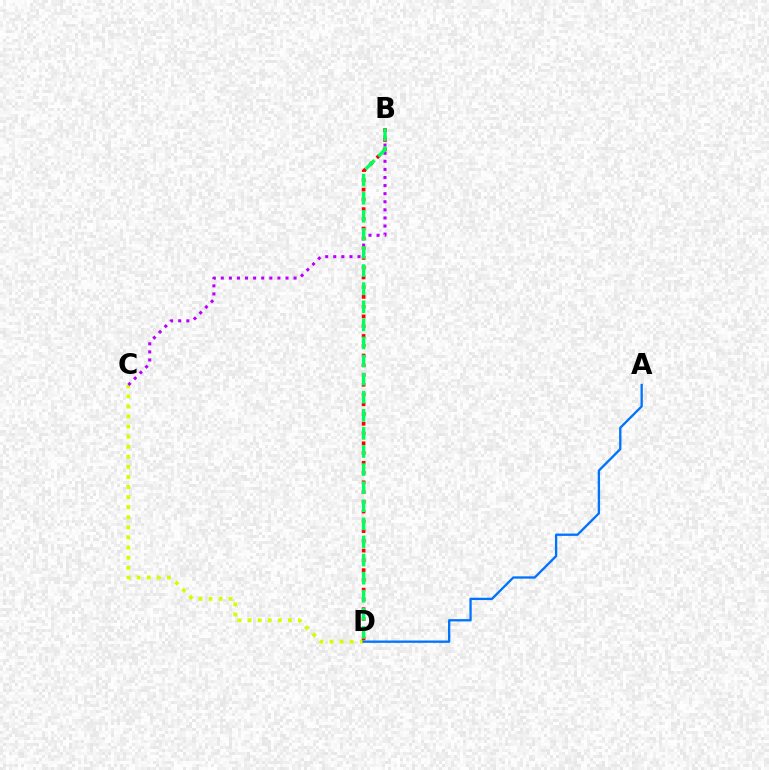{('C', 'D'): [{'color': '#d1ff00', 'line_style': 'dotted', 'thickness': 2.74}], ('B', 'C'): [{'color': '#b900ff', 'line_style': 'dotted', 'thickness': 2.2}], ('A', 'D'): [{'color': '#0074ff', 'line_style': 'solid', 'thickness': 1.67}], ('B', 'D'): [{'color': '#ff0000', 'line_style': 'dotted', 'thickness': 2.65}, {'color': '#00ff5c', 'line_style': 'dashed', 'thickness': 2.46}]}